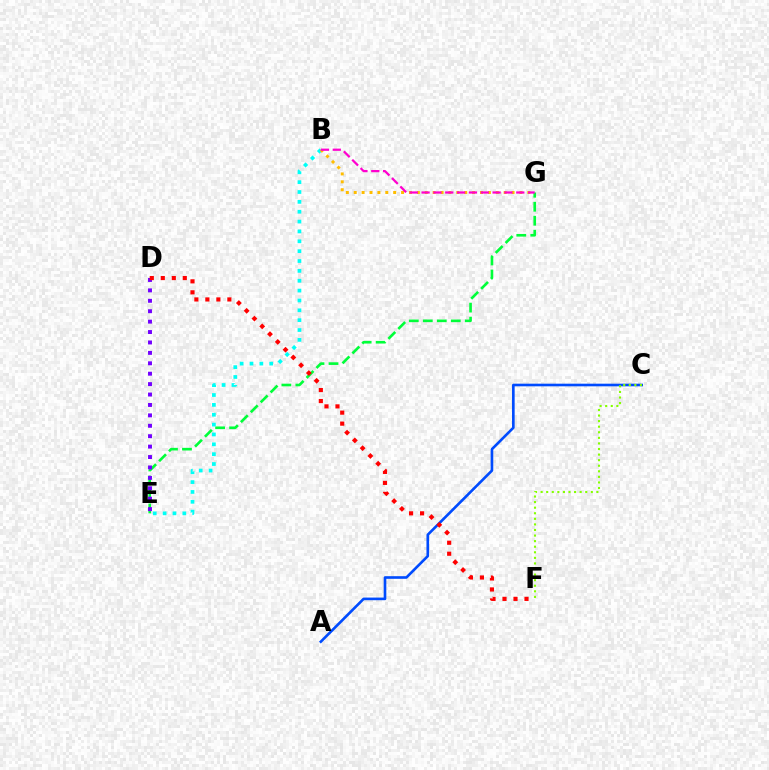{('E', 'G'): [{'color': '#00ff39', 'line_style': 'dashed', 'thickness': 1.9}], ('A', 'C'): [{'color': '#004bff', 'line_style': 'solid', 'thickness': 1.9}], ('C', 'F'): [{'color': '#84ff00', 'line_style': 'dotted', 'thickness': 1.52}], ('B', 'E'): [{'color': '#00fff6', 'line_style': 'dotted', 'thickness': 2.68}], ('B', 'G'): [{'color': '#ffbd00', 'line_style': 'dotted', 'thickness': 2.14}, {'color': '#ff00cf', 'line_style': 'dashed', 'thickness': 1.61}], ('D', 'E'): [{'color': '#7200ff', 'line_style': 'dotted', 'thickness': 2.83}], ('D', 'F'): [{'color': '#ff0000', 'line_style': 'dotted', 'thickness': 2.99}]}